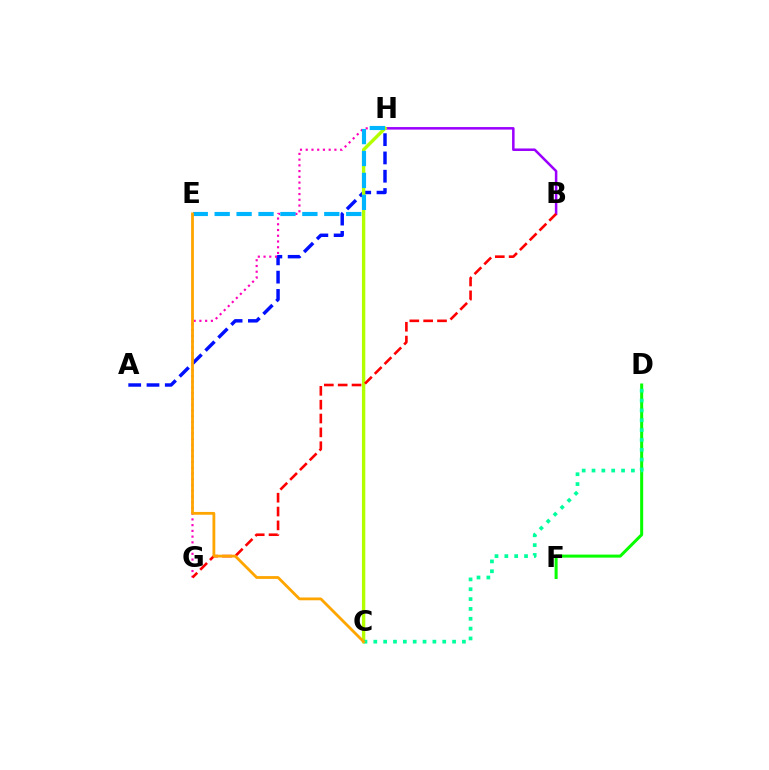{('A', 'H'): [{'color': '#0010ff', 'line_style': 'dashed', 'thickness': 2.48}], ('B', 'H'): [{'color': '#9b00ff', 'line_style': 'solid', 'thickness': 1.82}], ('G', 'H'): [{'color': '#ff00bd', 'line_style': 'dotted', 'thickness': 1.56}], ('D', 'F'): [{'color': '#08ff00', 'line_style': 'solid', 'thickness': 2.18}], ('C', 'H'): [{'color': '#b3ff00', 'line_style': 'solid', 'thickness': 2.44}], ('B', 'G'): [{'color': '#ff0000', 'line_style': 'dashed', 'thickness': 1.88}], ('C', 'D'): [{'color': '#00ff9d', 'line_style': 'dotted', 'thickness': 2.67}], ('E', 'H'): [{'color': '#00b5ff', 'line_style': 'dashed', 'thickness': 2.98}], ('C', 'E'): [{'color': '#ffa500', 'line_style': 'solid', 'thickness': 2.02}]}